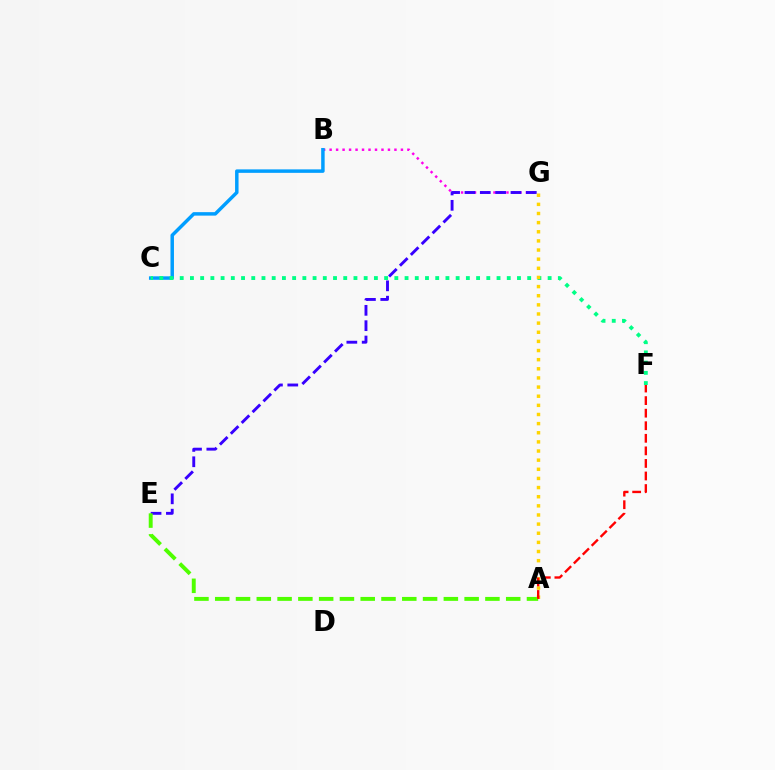{('B', 'G'): [{'color': '#ff00ed', 'line_style': 'dotted', 'thickness': 1.76}], ('B', 'C'): [{'color': '#009eff', 'line_style': 'solid', 'thickness': 2.5}], ('E', 'G'): [{'color': '#3700ff', 'line_style': 'dashed', 'thickness': 2.08}], ('A', 'E'): [{'color': '#4fff00', 'line_style': 'dashed', 'thickness': 2.82}], ('C', 'F'): [{'color': '#00ff86', 'line_style': 'dotted', 'thickness': 2.78}], ('A', 'G'): [{'color': '#ffd500', 'line_style': 'dotted', 'thickness': 2.48}], ('A', 'F'): [{'color': '#ff0000', 'line_style': 'dashed', 'thickness': 1.71}]}